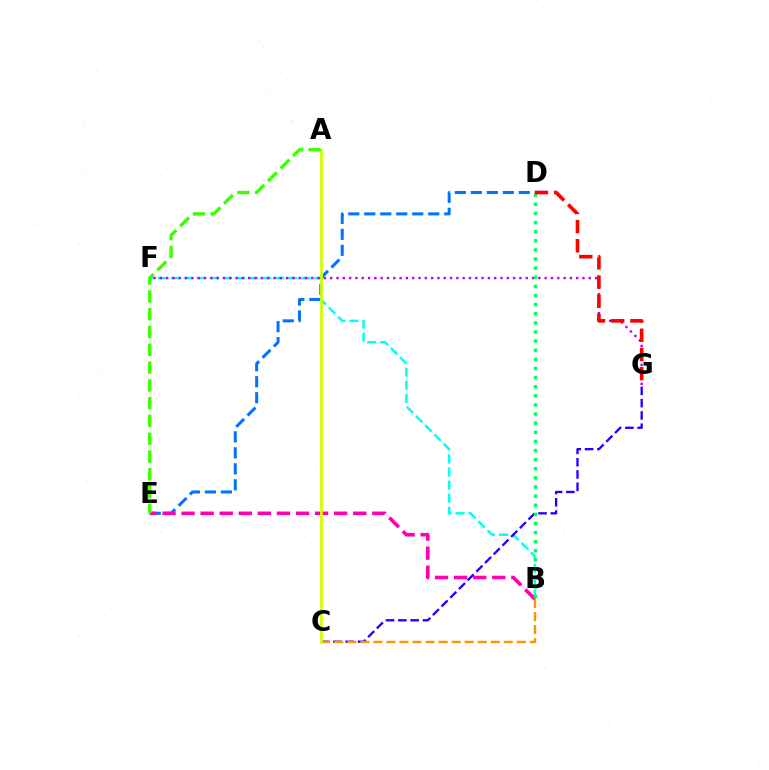{('B', 'F'): [{'color': '#00fff6', 'line_style': 'dashed', 'thickness': 1.77}], ('C', 'G'): [{'color': '#2500ff', 'line_style': 'dashed', 'thickness': 1.67}], ('F', 'G'): [{'color': '#b900ff', 'line_style': 'dotted', 'thickness': 1.71}], ('D', 'E'): [{'color': '#0074ff', 'line_style': 'dashed', 'thickness': 2.17}], ('B', 'C'): [{'color': '#ff9400', 'line_style': 'dashed', 'thickness': 1.77}], ('B', 'E'): [{'color': '#ff00ac', 'line_style': 'dashed', 'thickness': 2.59}], ('B', 'D'): [{'color': '#00ff5c', 'line_style': 'dotted', 'thickness': 2.48}], ('D', 'G'): [{'color': '#ff0000', 'line_style': 'dashed', 'thickness': 2.61}], ('A', 'C'): [{'color': '#d1ff00', 'line_style': 'solid', 'thickness': 1.98}], ('A', 'E'): [{'color': '#3dff00', 'line_style': 'dashed', 'thickness': 2.42}]}